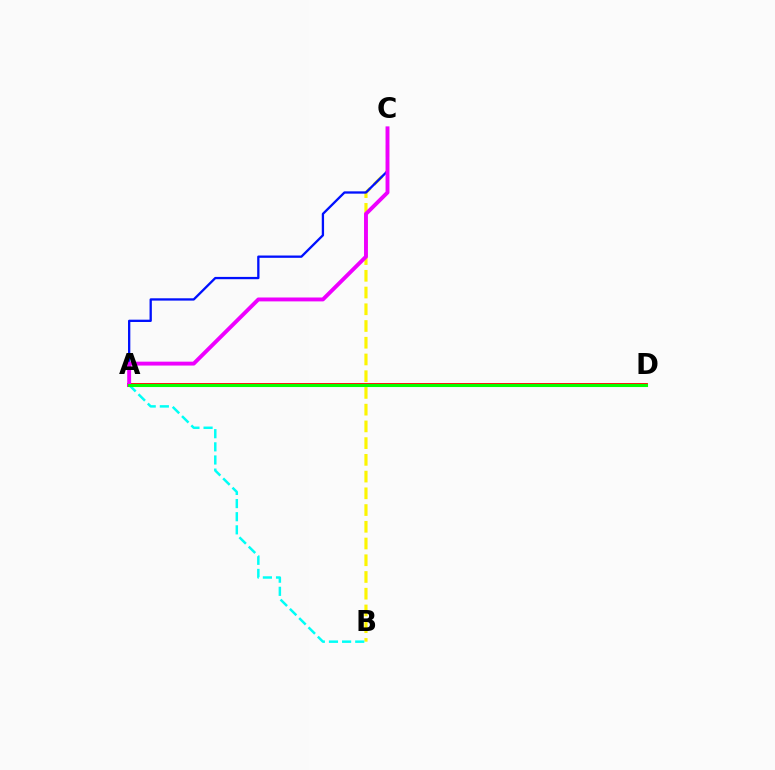{('B', 'C'): [{'color': '#fcf500', 'line_style': 'dashed', 'thickness': 2.27}], ('A', 'B'): [{'color': '#00fff6', 'line_style': 'dashed', 'thickness': 1.78}], ('A', 'D'): [{'color': '#ff0000', 'line_style': 'solid', 'thickness': 2.75}, {'color': '#08ff00', 'line_style': 'solid', 'thickness': 2.21}], ('A', 'C'): [{'color': '#0010ff', 'line_style': 'solid', 'thickness': 1.66}, {'color': '#ee00ff', 'line_style': 'solid', 'thickness': 2.81}]}